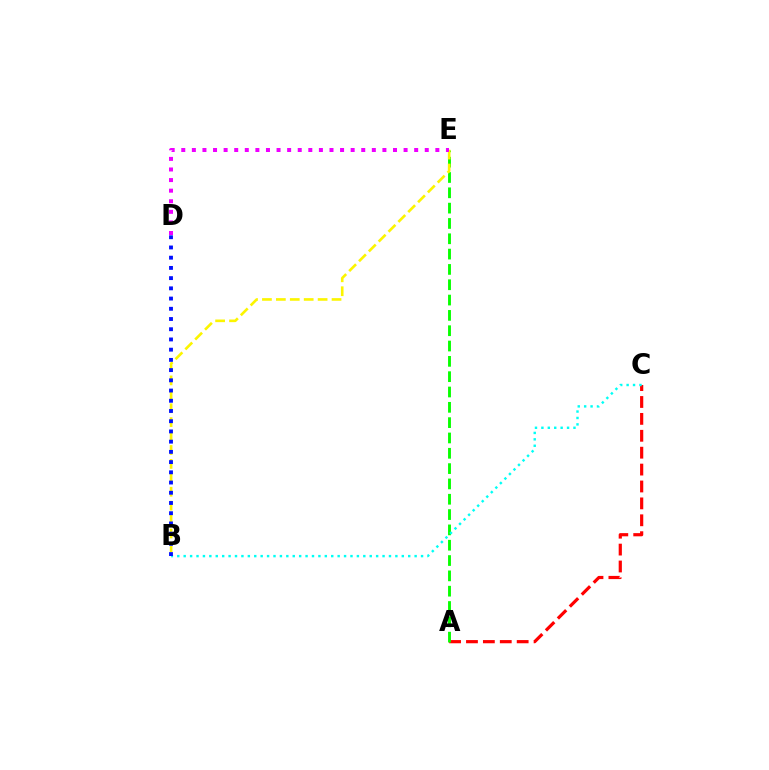{('A', 'C'): [{'color': '#ff0000', 'line_style': 'dashed', 'thickness': 2.3}], ('A', 'E'): [{'color': '#08ff00', 'line_style': 'dashed', 'thickness': 2.08}], ('B', 'E'): [{'color': '#fcf500', 'line_style': 'dashed', 'thickness': 1.89}], ('B', 'C'): [{'color': '#00fff6', 'line_style': 'dotted', 'thickness': 1.74}], ('D', 'E'): [{'color': '#ee00ff', 'line_style': 'dotted', 'thickness': 2.88}], ('B', 'D'): [{'color': '#0010ff', 'line_style': 'dotted', 'thickness': 2.78}]}